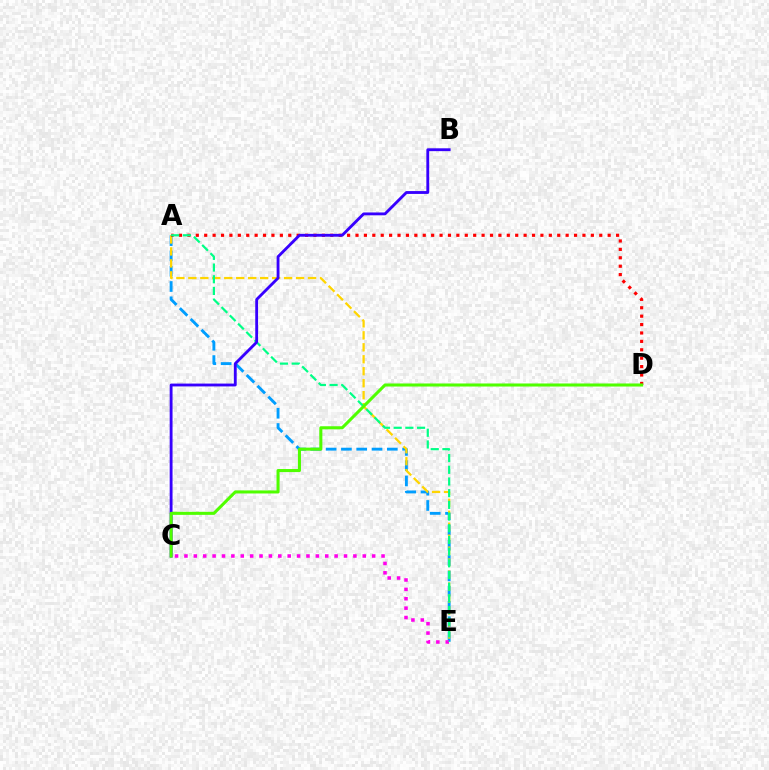{('A', 'E'): [{'color': '#009eff', 'line_style': 'dashed', 'thickness': 2.08}, {'color': '#ffd500', 'line_style': 'dashed', 'thickness': 1.63}, {'color': '#00ff86', 'line_style': 'dashed', 'thickness': 1.59}], ('C', 'E'): [{'color': '#ff00ed', 'line_style': 'dotted', 'thickness': 2.55}], ('A', 'D'): [{'color': '#ff0000', 'line_style': 'dotted', 'thickness': 2.28}], ('B', 'C'): [{'color': '#3700ff', 'line_style': 'solid', 'thickness': 2.05}], ('C', 'D'): [{'color': '#4fff00', 'line_style': 'solid', 'thickness': 2.2}]}